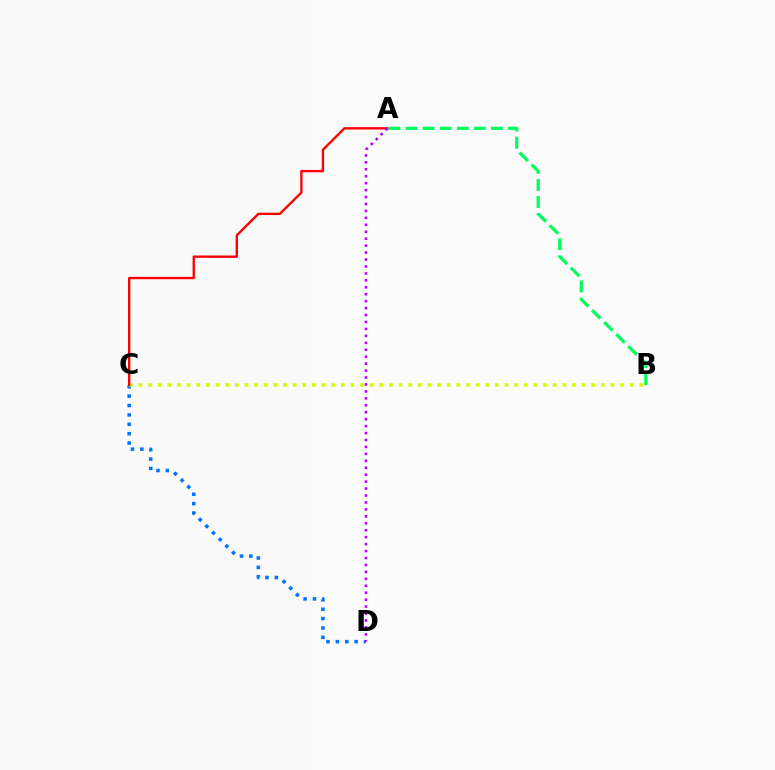{('C', 'D'): [{'color': '#0074ff', 'line_style': 'dotted', 'thickness': 2.55}], ('B', 'C'): [{'color': '#d1ff00', 'line_style': 'dotted', 'thickness': 2.62}], ('A', 'C'): [{'color': '#ff0000', 'line_style': 'solid', 'thickness': 1.69}], ('A', 'D'): [{'color': '#b900ff', 'line_style': 'dotted', 'thickness': 1.89}], ('A', 'B'): [{'color': '#00ff5c', 'line_style': 'dashed', 'thickness': 2.32}]}